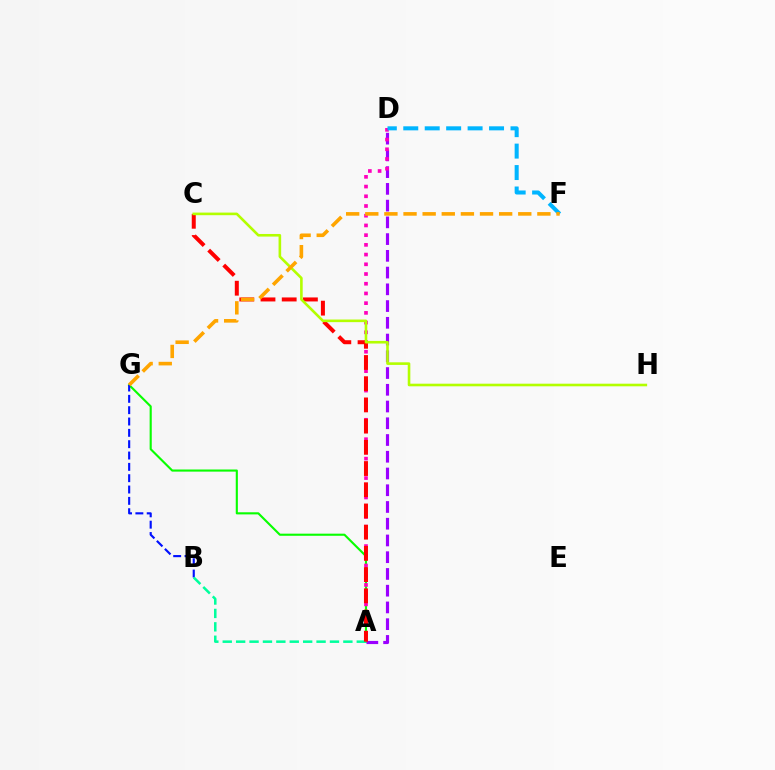{('A', 'G'): [{'color': '#08ff00', 'line_style': 'solid', 'thickness': 1.53}], ('A', 'D'): [{'color': '#9b00ff', 'line_style': 'dashed', 'thickness': 2.27}, {'color': '#ff00bd', 'line_style': 'dotted', 'thickness': 2.64}], ('B', 'G'): [{'color': '#0010ff', 'line_style': 'dashed', 'thickness': 1.54}], ('A', 'B'): [{'color': '#00ff9d', 'line_style': 'dashed', 'thickness': 1.82}], ('A', 'C'): [{'color': '#ff0000', 'line_style': 'dashed', 'thickness': 2.88}], ('D', 'F'): [{'color': '#00b5ff', 'line_style': 'dashed', 'thickness': 2.91}], ('C', 'H'): [{'color': '#b3ff00', 'line_style': 'solid', 'thickness': 1.88}], ('F', 'G'): [{'color': '#ffa500', 'line_style': 'dashed', 'thickness': 2.6}]}